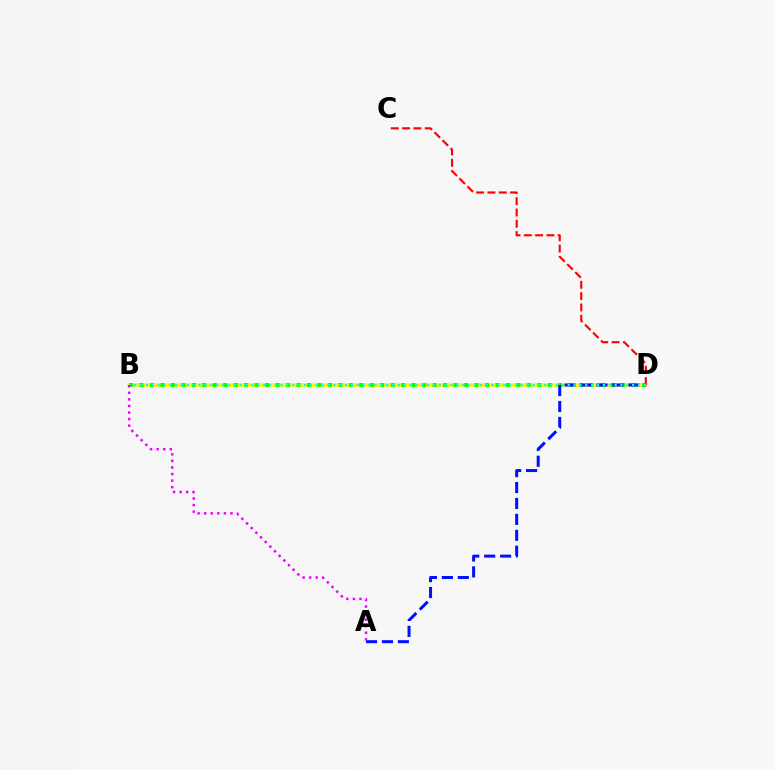{('B', 'D'): [{'color': '#fcf500', 'line_style': 'solid', 'thickness': 2.56}, {'color': '#08ff00', 'line_style': 'dotted', 'thickness': 2.84}, {'color': '#00fff6', 'line_style': 'dotted', 'thickness': 1.59}], ('C', 'D'): [{'color': '#ff0000', 'line_style': 'dashed', 'thickness': 1.54}], ('A', 'D'): [{'color': '#0010ff', 'line_style': 'dashed', 'thickness': 2.16}], ('A', 'B'): [{'color': '#ee00ff', 'line_style': 'dotted', 'thickness': 1.79}]}